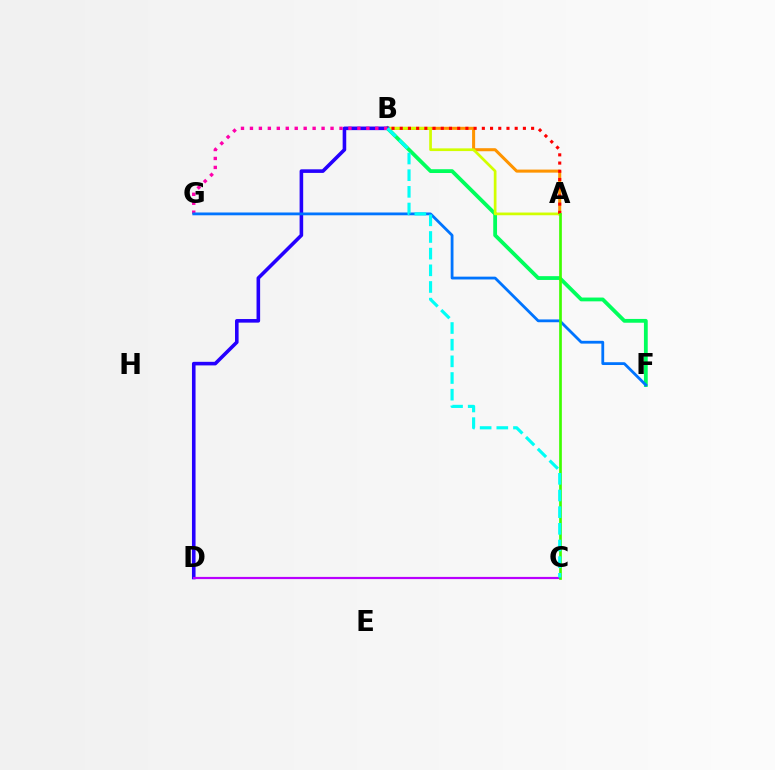{('B', 'F'): [{'color': '#00ff5c', 'line_style': 'solid', 'thickness': 2.73}], ('A', 'B'): [{'color': '#ff9400', 'line_style': 'solid', 'thickness': 2.19}, {'color': '#d1ff00', 'line_style': 'solid', 'thickness': 1.95}, {'color': '#ff0000', 'line_style': 'dotted', 'thickness': 2.23}], ('B', 'D'): [{'color': '#2500ff', 'line_style': 'solid', 'thickness': 2.58}], ('C', 'D'): [{'color': '#b900ff', 'line_style': 'solid', 'thickness': 1.58}], ('B', 'G'): [{'color': '#ff00ac', 'line_style': 'dotted', 'thickness': 2.43}], ('F', 'G'): [{'color': '#0074ff', 'line_style': 'solid', 'thickness': 2.02}], ('A', 'C'): [{'color': '#3dff00', 'line_style': 'solid', 'thickness': 1.93}], ('B', 'C'): [{'color': '#00fff6', 'line_style': 'dashed', 'thickness': 2.26}]}